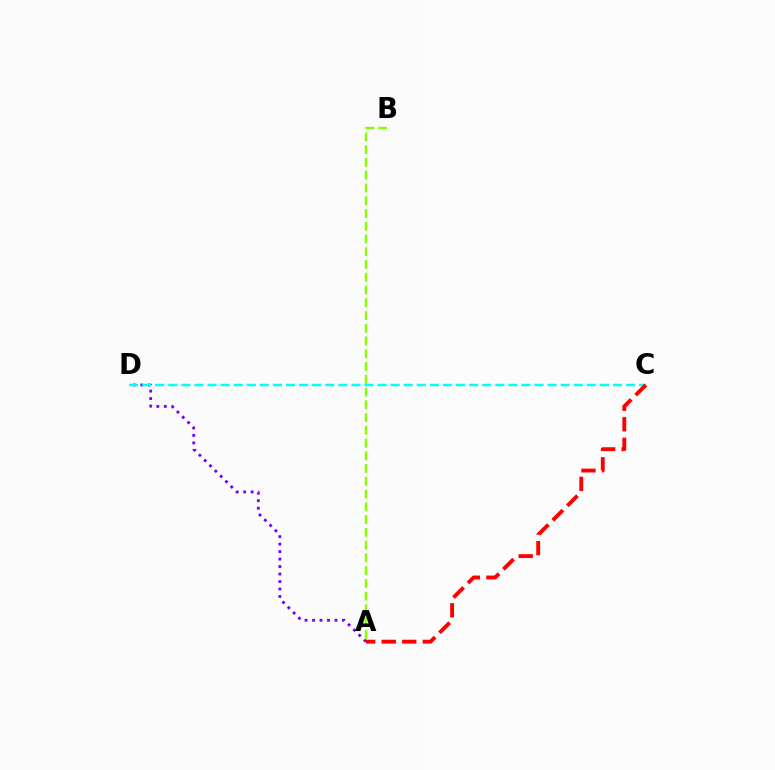{('A', 'D'): [{'color': '#7200ff', 'line_style': 'dotted', 'thickness': 2.03}], ('C', 'D'): [{'color': '#00fff6', 'line_style': 'dashed', 'thickness': 1.78}], ('A', 'B'): [{'color': '#84ff00', 'line_style': 'dashed', 'thickness': 1.73}], ('A', 'C'): [{'color': '#ff0000', 'line_style': 'dashed', 'thickness': 2.79}]}